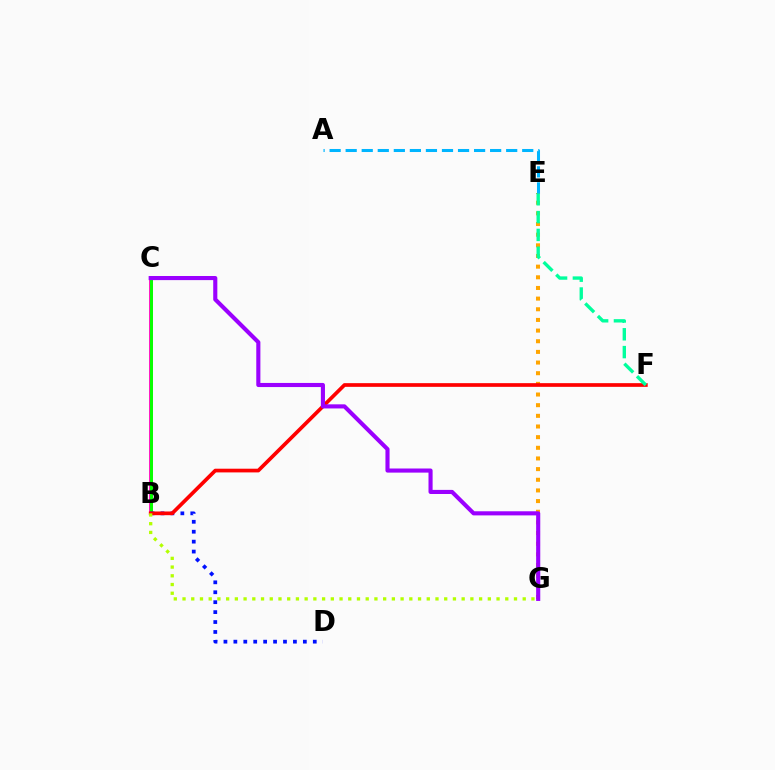{('B', 'C'): [{'color': '#ff00bd', 'line_style': 'solid', 'thickness': 2.71}, {'color': '#08ff00', 'line_style': 'solid', 'thickness': 2.17}], ('E', 'G'): [{'color': '#ffa500', 'line_style': 'dotted', 'thickness': 2.9}], ('B', 'D'): [{'color': '#0010ff', 'line_style': 'dotted', 'thickness': 2.7}], ('B', 'F'): [{'color': '#ff0000', 'line_style': 'solid', 'thickness': 2.66}], ('E', 'F'): [{'color': '#00ff9d', 'line_style': 'dashed', 'thickness': 2.42}], ('C', 'G'): [{'color': '#9b00ff', 'line_style': 'solid', 'thickness': 2.96}], ('A', 'E'): [{'color': '#00b5ff', 'line_style': 'dashed', 'thickness': 2.18}], ('B', 'G'): [{'color': '#b3ff00', 'line_style': 'dotted', 'thickness': 2.37}]}